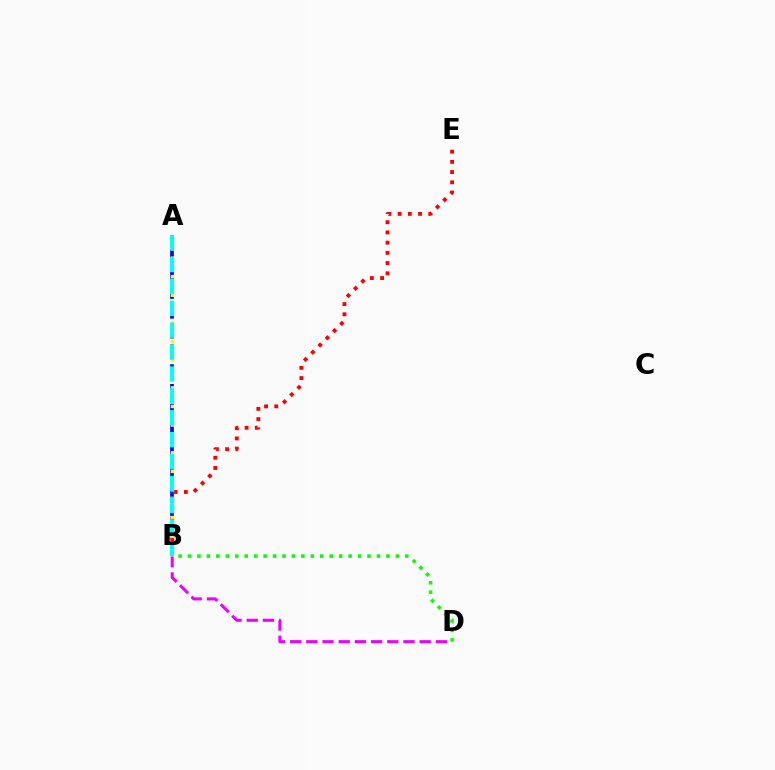{('A', 'B'): [{'color': '#0010ff', 'line_style': 'dashed', 'thickness': 2.69}, {'color': '#fcf500', 'line_style': 'dotted', 'thickness': 2.52}, {'color': '#00fff6', 'line_style': 'dashed', 'thickness': 2.97}], ('B', 'D'): [{'color': '#08ff00', 'line_style': 'dotted', 'thickness': 2.57}, {'color': '#ee00ff', 'line_style': 'dashed', 'thickness': 2.2}], ('B', 'E'): [{'color': '#ff0000', 'line_style': 'dotted', 'thickness': 2.78}]}